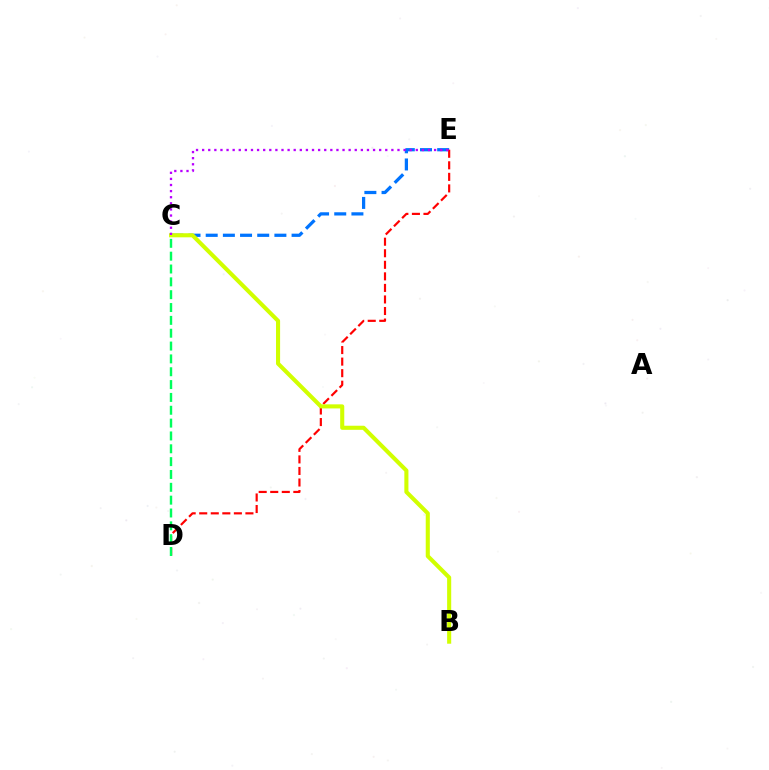{('C', 'E'): [{'color': '#0074ff', 'line_style': 'dashed', 'thickness': 2.33}, {'color': '#b900ff', 'line_style': 'dotted', 'thickness': 1.66}], ('D', 'E'): [{'color': '#ff0000', 'line_style': 'dashed', 'thickness': 1.57}], ('B', 'C'): [{'color': '#d1ff00', 'line_style': 'solid', 'thickness': 2.94}], ('C', 'D'): [{'color': '#00ff5c', 'line_style': 'dashed', 'thickness': 1.74}]}